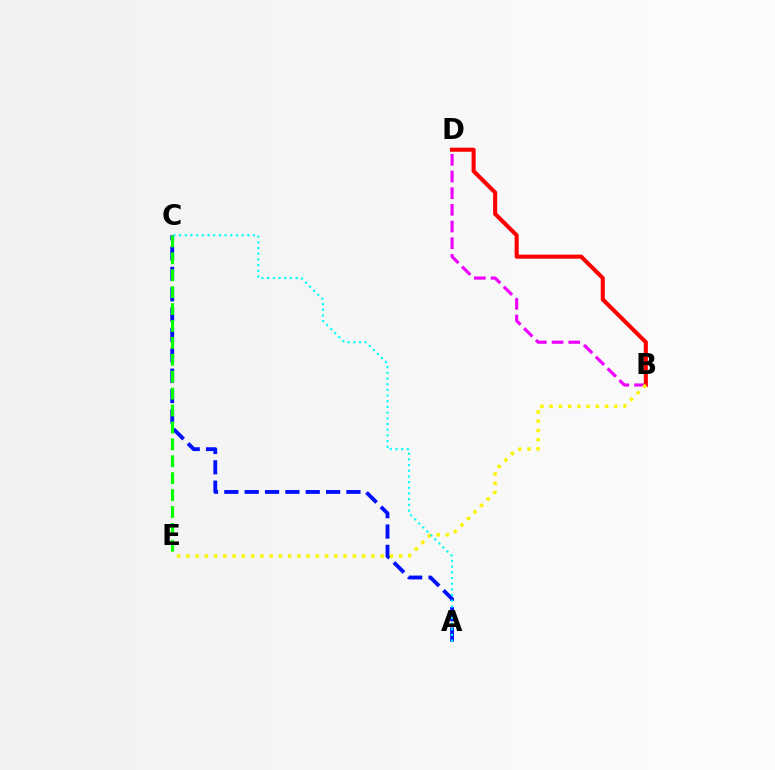{('A', 'C'): [{'color': '#0010ff', 'line_style': 'dashed', 'thickness': 2.76}, {'color': '#00fff6', 'line_style': 'dotted', 'thickness': 1.55}], ('B', 'D'): [{'color': '#ee00ff', 'line_style': 'dashed', 'thickness': 2.27}, {'color': '#ff0000', 'line_style': 'solid', 'thickness': 2.93}], ('C', 'E'): [{'color': '#08ff00', 'line_style': 'dashed', 'thickness': 2.3}], ('B', 'E'): [{'color': '#fcf500', 'line_style': 'dotted', 'thickness': 2.51}]}